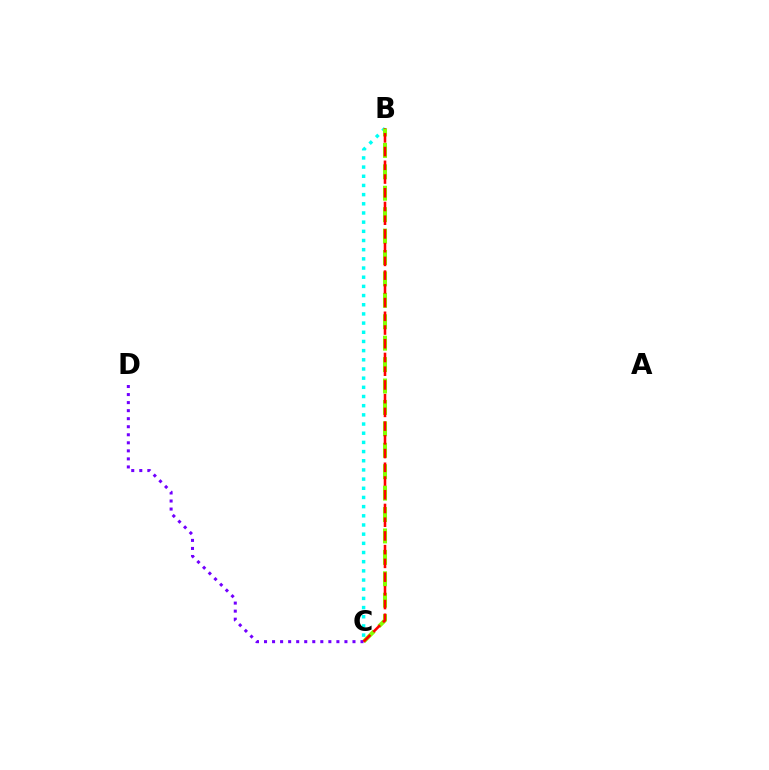{('B', 'C'): [{'color': '#00fff6', 'line_style': 'dotted', 'thickness': 2.49}, {'color': '#84ff00', 'line_style': 'dashed', 'thickness': 2.91}, {'color': '#ff0000', 'line_style': 'dashed', 'thickness': 1.86}], ('C', 'D'): [{'color': '#7200ff', 'line_style': 'dotted', 'thickness': 2.18}]}